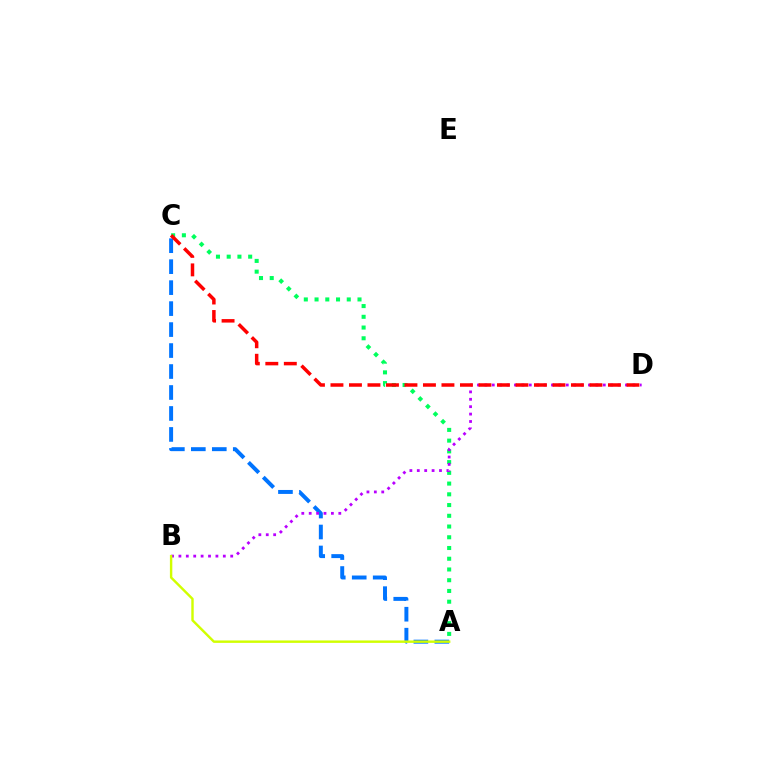{('A', 'C'): [{'color': '#0074ff', 'line_style': 'dashed', 'thickness': 2.85}, {'color': '#00ff5c', 'line_style': 'dotted', 'thickness': 2.92}], ('B', 'D'): [{'color': '#b900ff', 'line_style': 'dotted', 'thickness': 2.01}], ('A', 'B'): [{'color': '#d1ff00', 'line_style': 'solid', 'thickness': 1.74}], ('C', 'D'): [{'color': '#ff0000', 'line_style': 'dashed', 'thickness': 2.51}]}